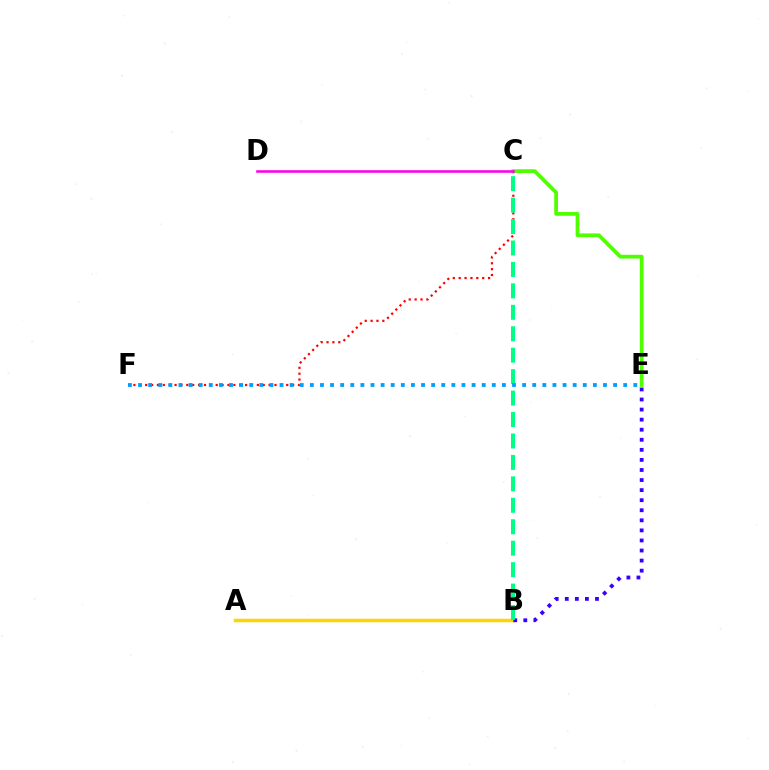{('A', 'B'): [{'color': '#ffd500', 'line_style': 'solid', 'thickness': 2.51}], ('C', 'F'): [{'color': '#ff0000', 'line_style': 'dotted', 'thickness': 1.6}], ('B', 'E'): [{'color': '#3700ff', 'line_style': 'dotted', 'thickness': 2.74}], ('C', 'E'): [{'color': '#4fff00', 'line_style': 'solid', 'thickness': 2.7}], ('B', 'C'): [{'color': '#00ff86', 'line_style': 'dashed', 'thickness': 2.91}], ('E', 'F'): [{'color': '#009eff', 'line_style': 'dotted', 'thickness': 2.75}], ('C', 'D'): [{'color': '#ff00ed', 'line_style': 'solid', 'thickness': 1.85}]}